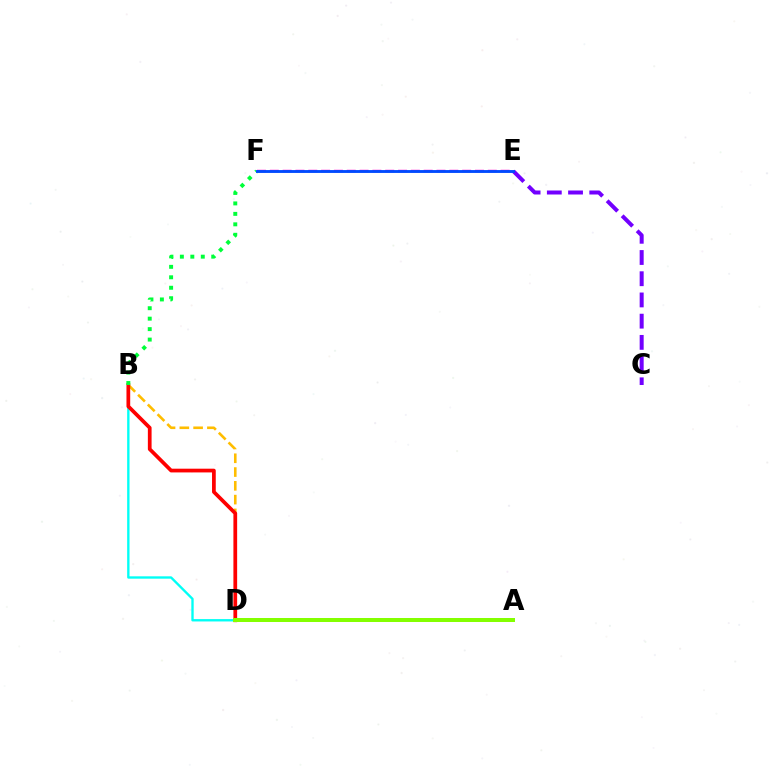{('C', 'E'): [{'color': '#7200ff', 'line_style': 'dashed', 'thickness': 2.88}], ('B', 'D'): [{'color': '#00fff6', 'line_style': 'solid', 'thickness': 1.7}, {'color': '#ffbd00', 'line_style': 'dashed', 'thickness': 1.87}, {'color': '#ff0000', 'line_style': 'solid', 'thickness': 2.69}], ('E', 'F'): [{'color': '#ff00cf', 'line_style': 'dashed', 'thickness': 1.74}, {'color': '#004bff', 'line_style': 'solid', 'thickness': 2.06}], ('B', 'F'): [{'color': '#00ff39', 'line_style': 'dotted', 'thickness': 2.84}], ('A', 'D'): [{'color': '#84ff00', 'line_style': 'solid', 'thickness': 2.88}]}